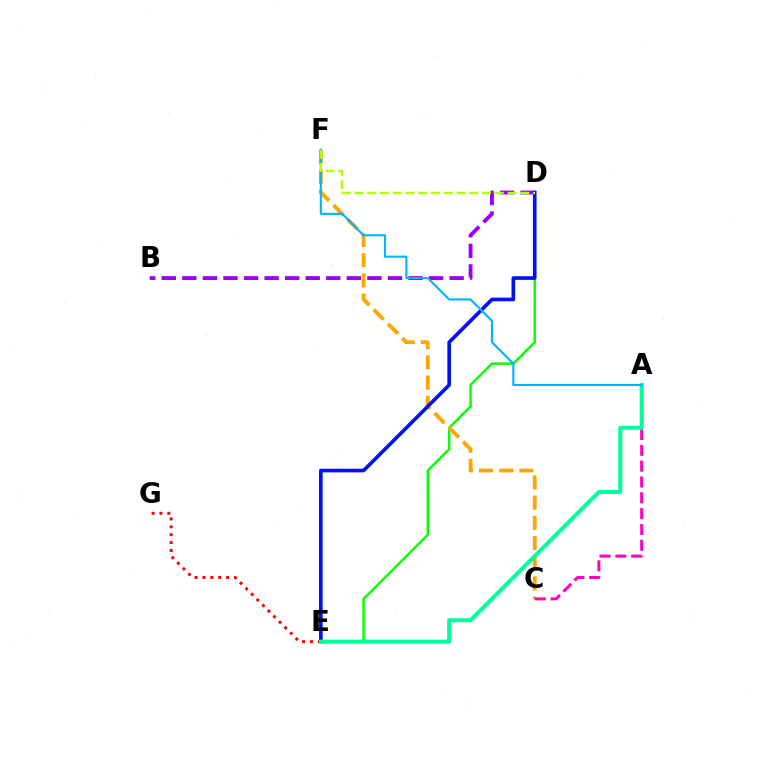{('D', 'E'): [{'color': '#08ff00', 'line_style': 'solid', 'thickness': 1.76}, {'color': '#0010ff', 'line_style': 'solid', 'thickness': 2.63}], ('C', 'F'): [{'color': '#ffa500', 'line_style': 'dashed', 'thickness': 2.74}], ('B', 'D'): [{'color': '#9b00ff', 'line_style': 'dashed', 'thickness': 2.79}], ('A', 'C'): [{'color': '#ff00bd', 'line_style': 'dashed', 'thickness': 2.15}], ('E', 'G'): [{'color': '#ff0000', 'line_style': 'dotted', 'thickness': 2.14}], ('A', 'E'): [{'color': '#00ff9d', 'line_style': 'solid', 'thickness': 2.92}], ('A', 'F'): [{'color': '#00b5ff', 'line_style': 'solid', 'thickness': 1.52}], ('D', 'F'): [{'color': '#b3ff00', 'line_style': 'dashed', 'thickness': 1.73}]}